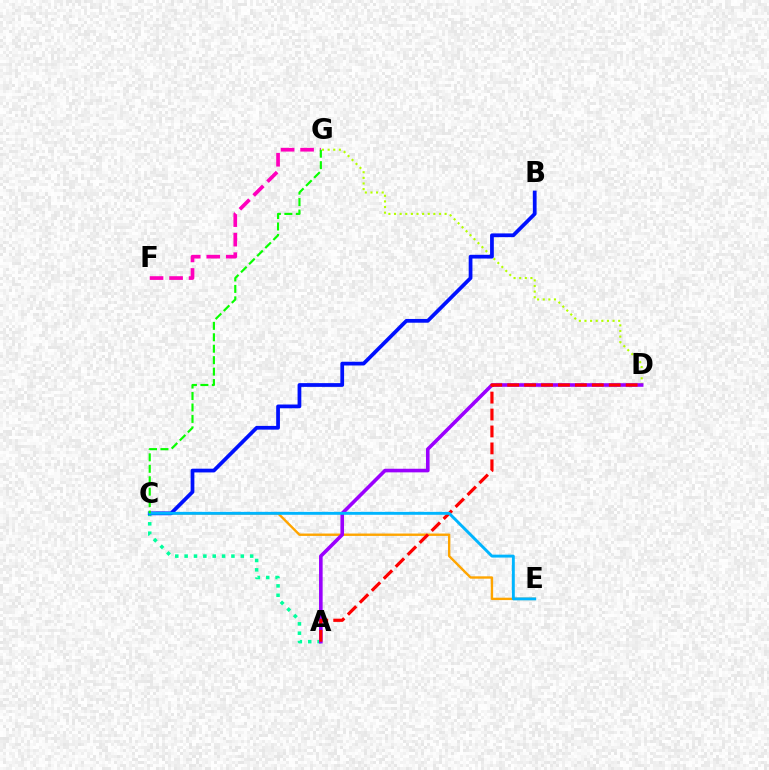{('A', 'C'): [{'color': '#00ff9d', 'line_style': 'dotted', 'thickness': 2.54}], ('C', 'E'): [{'color': '#ffa500', 'line_style': 'solid', 'thickness': 1.71}, {'color': '#00b5ff', 'line_style': 'solid', 'thickness': 2.1}], ('D', 'G'): [{'color': '#b3ff00', 'line_style': 'dotted', 'thickness': 1.53}], ('A', 'D'): [{'color': '#9b00ff', 'line_style': 'solid', 'thickness': 2.59}, {'color': '#ff0000', 'line_style': 'dashed', 'thickness': 2.3}], ('B', 'C'): [{'color': '#0010ff', 'line_style': 'solid', 'thickness': 2.7}], ('F', 'G'): [{'color': '#ff00bd', 'line_style': 'dashed', 'thickness': 2.65}], ('C', 'G'): [{'color': '#08ff00', 'line_style': 'dashed', 'thickness': 1.56}]}